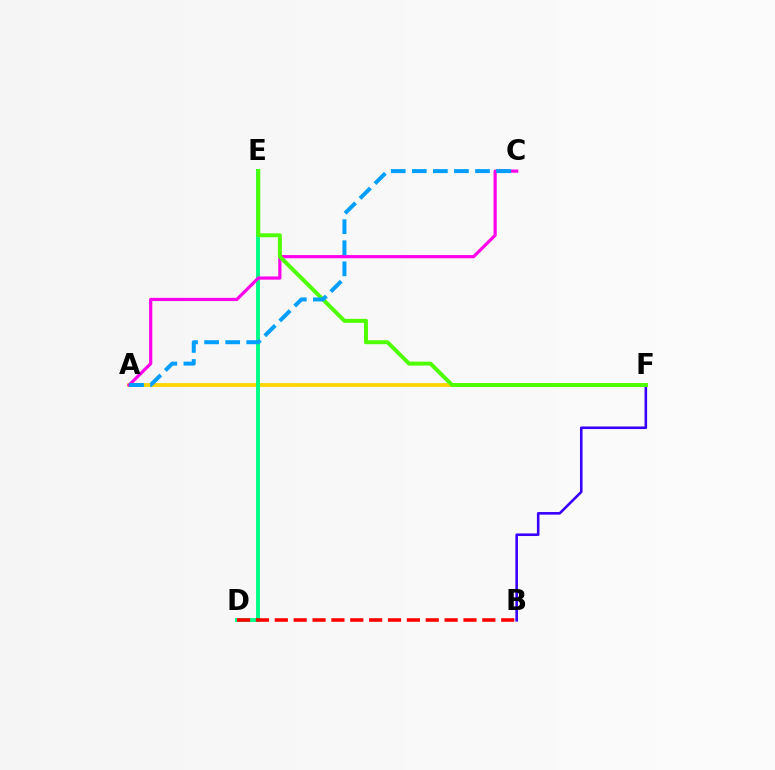{('A', 'F'): [{'color': '#ffd500', 'line_style': 'solid', 'thickness': 2.73}], ('D', 'E'): [{'color': '#00ff86', 'line_style': 'solid', 'thickness': 2.81}], ('B', 'D'): [{'color': '#ff0000', 'line_style': 'dashed', 'thickness': 2.56}], ('A', 'C'): [{'color': '#ff00ed', 'line_style': 'solid', 'thickness': 2.3}, {'color': '#009eff', 'line_style': 'dashed', 'thickness': 2.86}], ('B', 'F'): [{'color': '#3700ff', 'line_style': 'solid', 'thickness': 1.86}], ('E', 'F'): [{'color': '#4fff00', 'line_style': 'solid', 'thickness': 2.84}]}